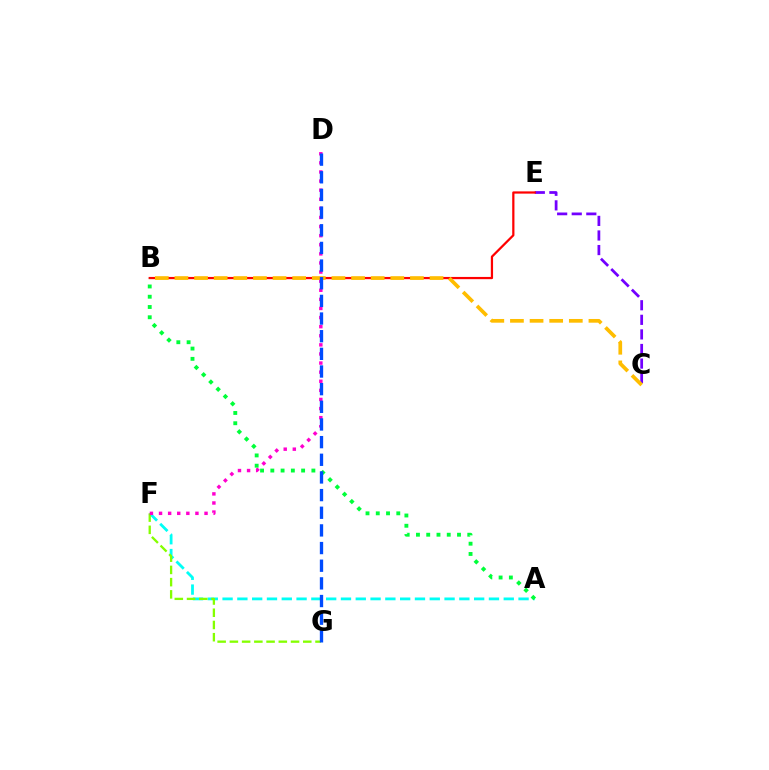{('A', 'F'): [{'color': '#00fff6', 'line_style': 'dashed', 'thickness': 2.01}], ('F', 'G'): [{'color': '#84ff00', 'line_style': 'dashed', 'thickness': 1.66}], ('D', 'F'): [{'color': '#ff00cf', 'line_style': 'dotted', 'thickness': 2.47}], ('C', 'E'): [{'color': '#7200ff', 'line_style': 'dashed', 'thickness': 1.98}], ('B', 'E'): [{'color': '#ff0000', 'line_style': 'solid', 'thickness': 1.61}], ('A', 'B'): [{'color': '#00ff39', 'line_style': 'dotted', 'thickness': 2.79}], ('B', 'C'): [{'color': '#ffbd00', 'line_style': 'dashed', 'thickness': 2.67}], ('D', 'G'): [{'color': '#004bff', 'line_style': 'dashed', 'thickness': 2.4}]}